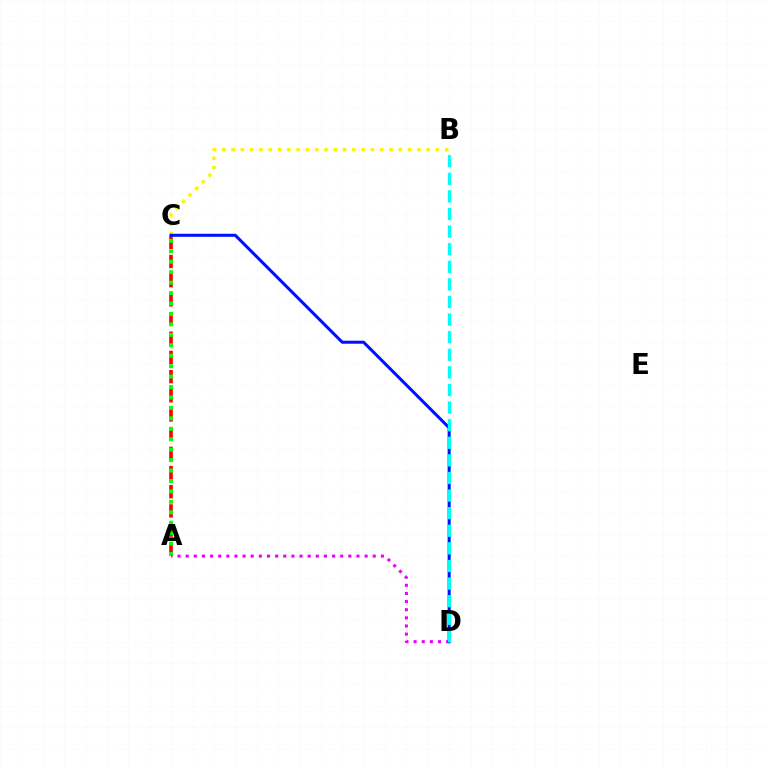{('A', 'C'): [{'color': '#ff0000', 'line_style': 'dashed', 'thickness': 2.61}, {'color': '#08ff00', 'line_style': 'dotted', 'thickness': 2.84}], ('A', 'D'): [{'color': '#ee00ff', 'line_style': 'dotted', 'thickness': 2.21}], ('B', 'C'): [{'color': '#fcf500', 'line_style': 'dotted', 'thickness': 2.52}], ('C', 'D'): [{'color': '#0010ff', 'line_style': 'solid', 'thickness': 2.19}], ('B', 'D'): [{'color': '#00fff6', 'line_style': 'dashed', 'thickness': 2.39}]}